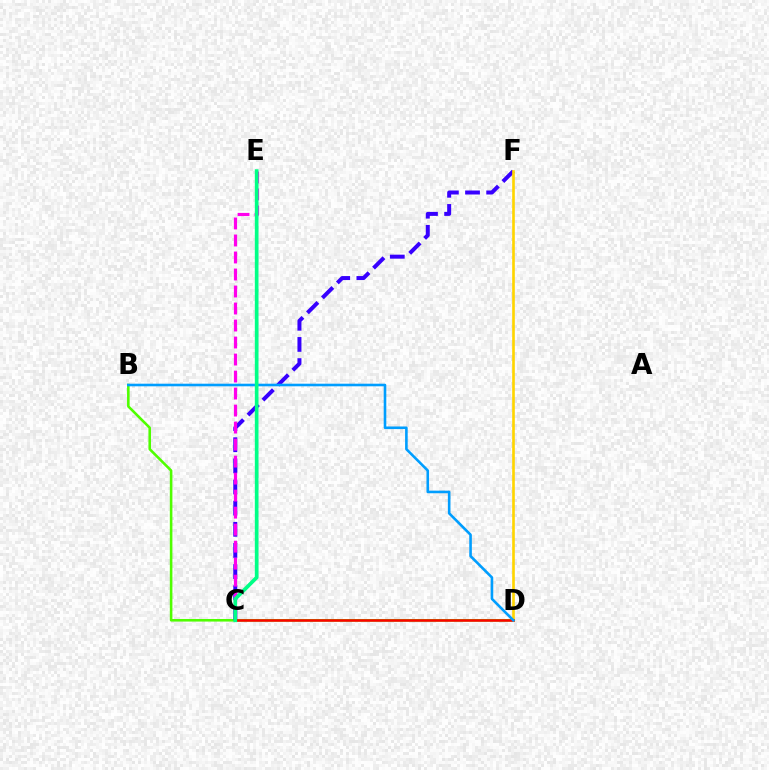{('B', 'D'): [{'color': '#4fff00', 'line_style': 'solid', 'thickness': 1.86}, {'color': '#009eff', 'line_style': 'solid', 'thickness': 1.87}], ('C', 'F'): [{'color': '#3700ff', 'line_style': 'dashed', 'thickness': 2.87}], ('C', 'E'): [{'color': '#ff00ed', 'line_style': 'dashed', 'thickness': 2.31}, {'color': '#00ff86', 'line_style': 'solid', 'thickness': 2.66}], ('D', 'F'): [{'color': '#ffd500', 'line_style': 'solid', 'thickness': 1.9}], ('C', 'D'): [{'color': '#ff0000', 'line_style': 'solid', 'thickness': 1.81}]}